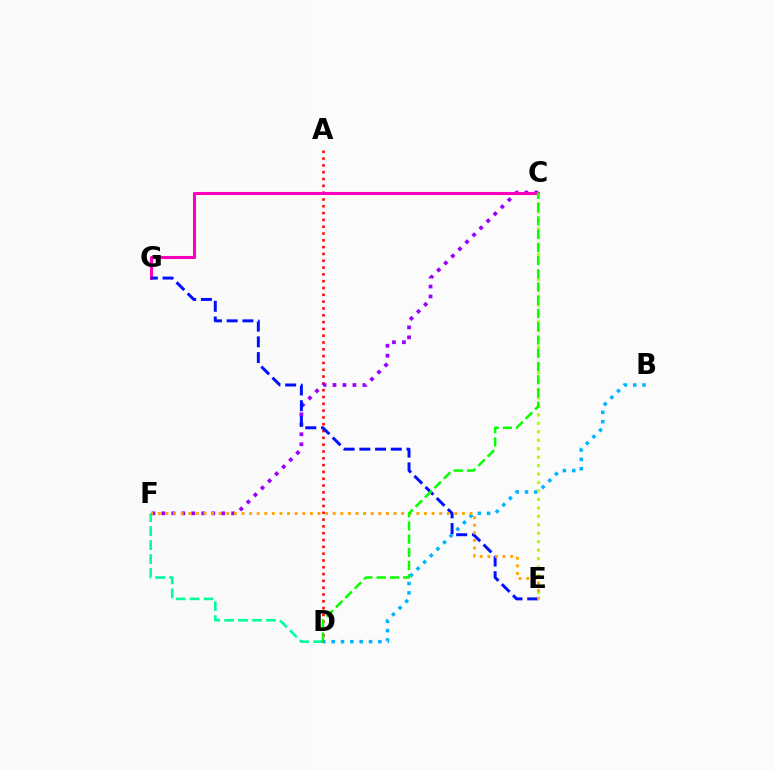{('D', 'F'): [{'color': '#00ff9d', 'line_style': 'dashed', 'thickness': 1.9}], ('A', 'D'): [{'color': '#ff0000', 'line_style': 'dotted', 'thickness': 1.85}], ('C', 'F'): [{'color': '#9b00ff', 'line_style': 'dotted', 'thickness': 2.71}], ('B', 'D'): [{'color': '#00b5ff', 'line_style': 'dotted', 'thickness': 2.54}], ('C', 'G'): [{'color': '#ff00bd', 'line_style': 'solid', 'thickness': 2.22}], ('E', 'G'): [{'color': '#0010ff', 'line_style': 'dashed', 'thickness': 2.14}], ('C', 'E'): [{'color': '#b3ff00', 'line_style': 'dotted', 'thickness': 2.3}], ('E', 'F'): [{'color': '#ffa500', 'line_style': 'dotted', 'thickness': 2.07}], ('C', 'D'): [{'color': '#08ff00', 'line_style': 'dashed', 'thickness': 1.8}]}